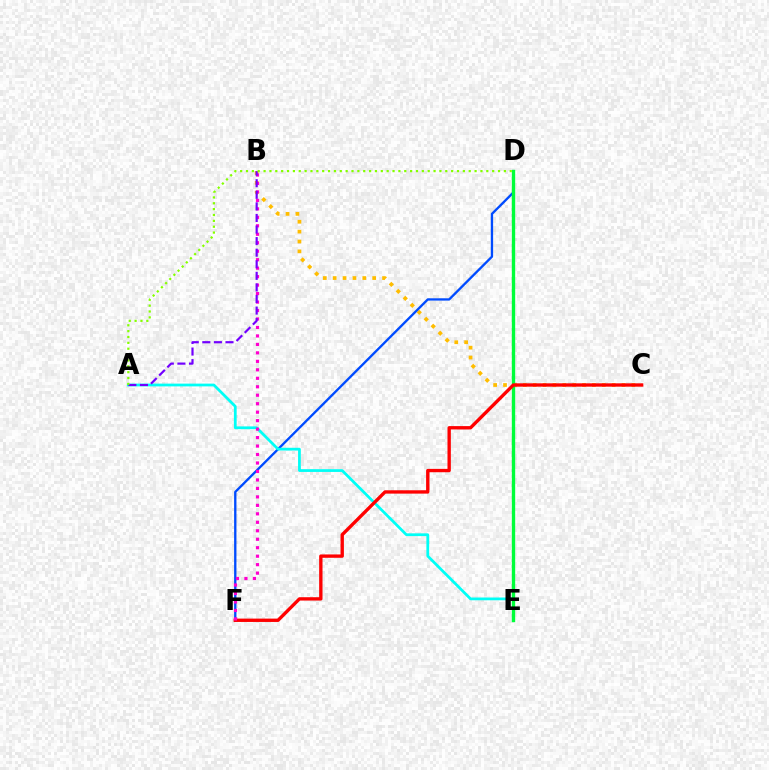{('B', 'C'): [{'color': '#ffbd00', 'line_style': 'dotted', 'thickness': 2.68}], ('D', 'F'): [{'color': '#004bff', 'line_style': 'solid', 'thickness': 1.68}], ('A', 'E'): [{'color': '#00fff6', 'line_style': 'solid', 'thickness': 1.99}], ('D', 'E'): [{'color': '#00ff39', 'line_style': 'solid', 'thickness': 2.42}], ('C', 'F'): [{'color': '#ff0000', 'line_style': 'solid', 'thickness': 2.41}], ('B', 'F'): [{'color': '#ff00cf', 'line_style': 'dotted', 'thickness': 2.3}], ('A', 'B'): [{'color': '#7200ff', 'line_style': 'dashed', 'thickness': 1.57}], ('A', 'D'): [{'color': '#84ff00', 'line_style': 'dotted', 'thickness': 1.59}]}